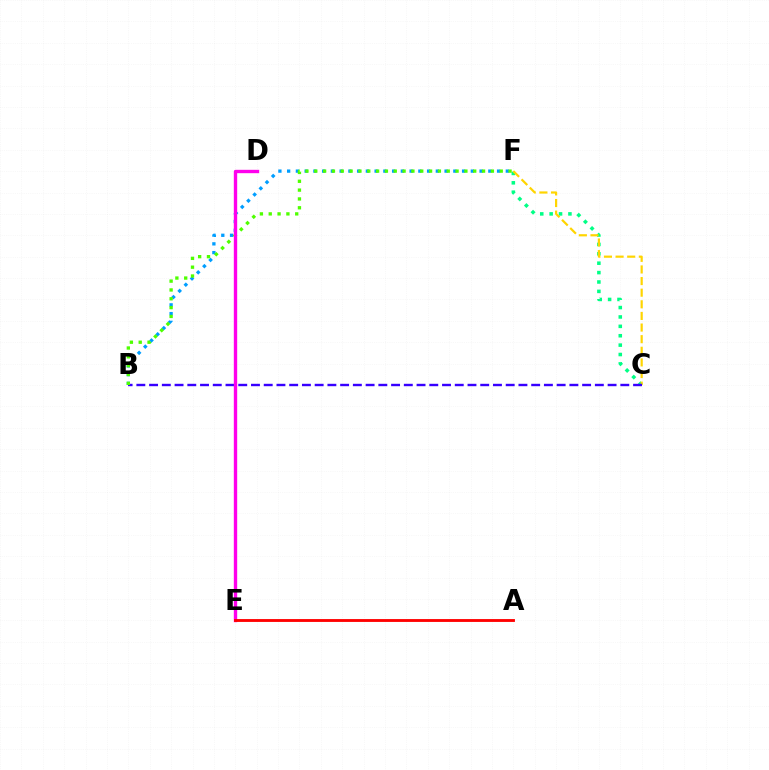{('B', 'F'): [{'color': '#009eff', 'line_style': 'dotted', 'thickness': 2.38}, {'color': '#4fff00', 'line_style': 'dotted', 'thickness': 2.4}], ('C', 'F'): [{'color': '#00ff86', 'line_style': 'dotted', 'thickness': 2.55}, {'color': '#ffd500', 'line_style': 'dashed', 'thickness': 1.58}], ('B', 'C'): [{'color': '#3700ff', 'line_style': 'dashed', 'thickness': 1.73}], ('D', 'E'): [{'color': '#ff00ed', 'line_style': 'solid', 'thickness': 2.42}], ('A', 'E'): [{'color': '#ff0000', 'line_style': 'solid', 'thickness': 2.05}]}